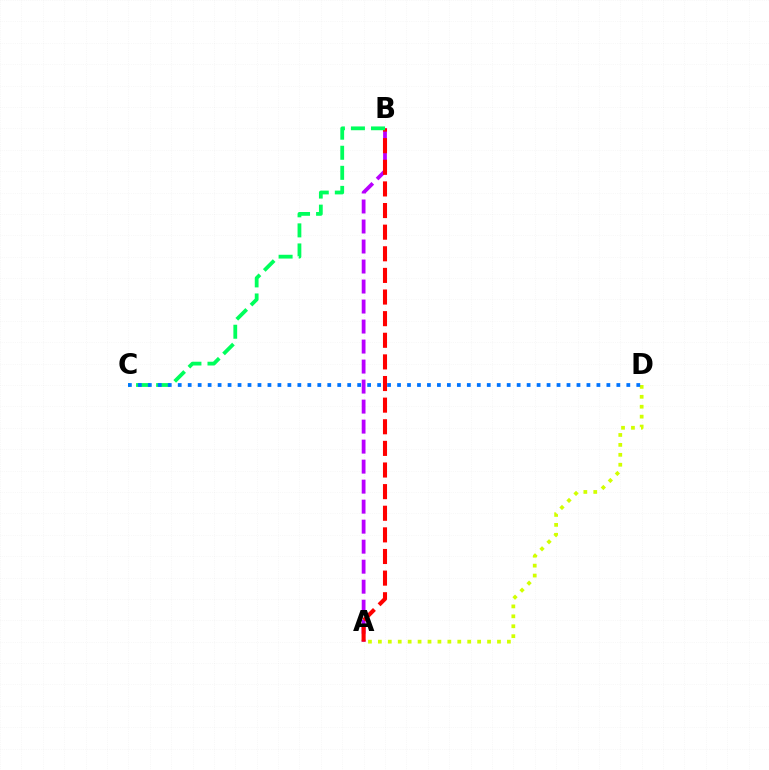{('A', 'D'): [{'color': '#d1ff00', 'line_style': 'dotted', 'thickness': 2.7}], ('A', 'B'): [{'color': '#b900ff', 'line_style': 'dashed', 'thickness': 2.72}, {'color': '#ff0000', 'line_style': 'dashed', 'thickness': 2.94}], ('B', 'C'): [{'color': '#00ff5c', 'line_style': 'dashed', 'thickness': 2.73}], ('C', 'D'): [{'color': '#0074ff', 'line_style': 'dotted', 'thickness': 2.71}]}